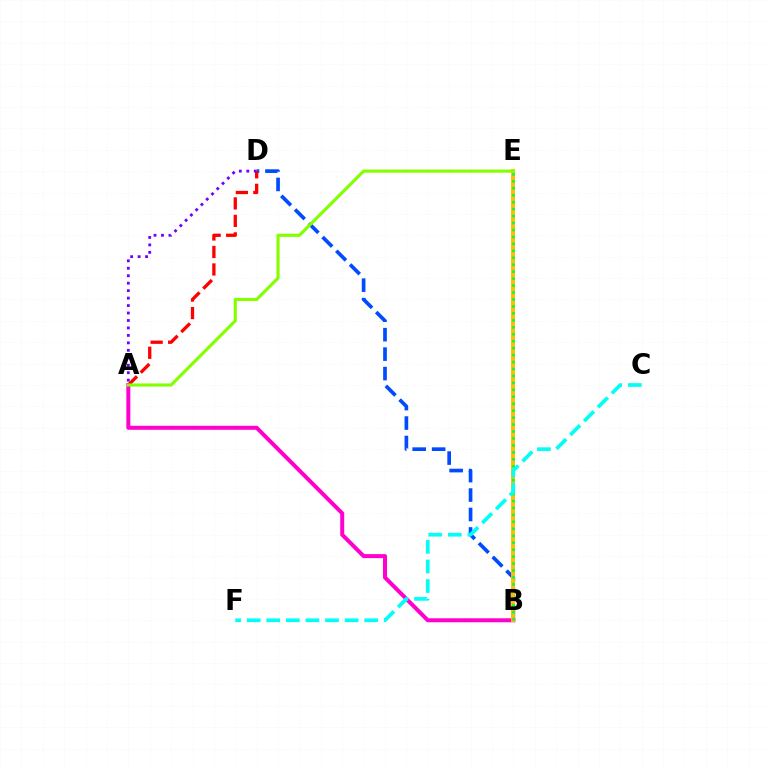{('A', 'B'): [{'color': '#ff00cf', 'line_style': 'solid', 'thickness': 2.88}], ('B', 'D'): [{'color': '#004bff', 'line_style': 'dashed', 'thickness': 2.64}], ('B', 'E'): [{'color': '#ffbd00', 'line_style': 'solid', 'thickness': 2.81}, {'color': '#00ff39', 'line_style': 'dotted', 'thickness': 1.89}], ('A', 'D'): [{'color': '#ff0000', 'line_style': 'dashed', 'thickness': 2.38}, {'color': '#7200ff', 'line_style': 'dotted', 'thickness': 2.03}], ('C', 'F'): [{'color': '#00fff6', 'line_style': 'dashed', 'thickness': 2.66}], ('A', 'E'): [{'color': '#84ff00', 'line_style': 'solid', 'thickness': 2.26}]}